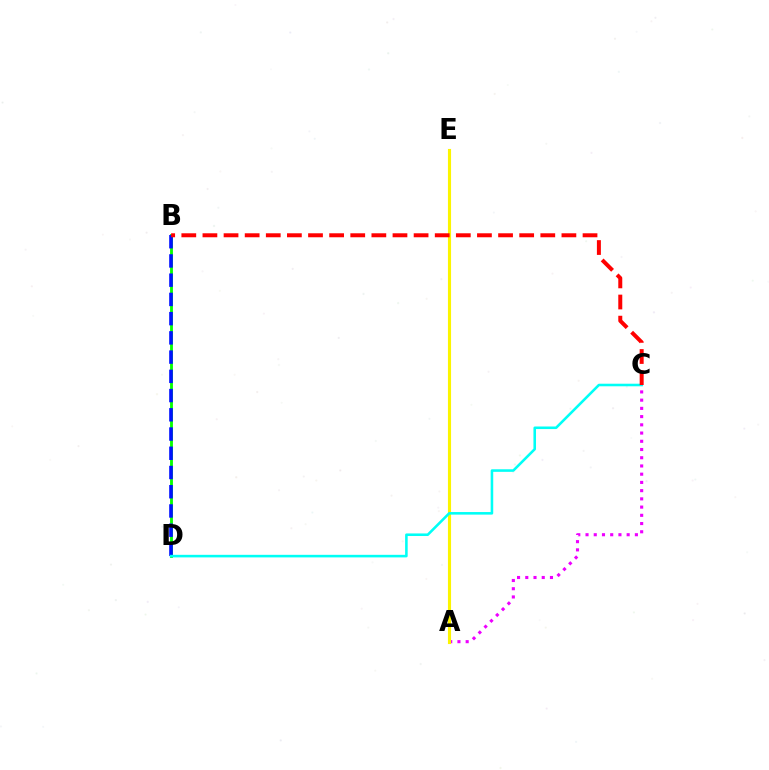{('B', 'D'): [{'color': '#08ff00', 'line_style': 'solid', 'thickness': 2.05}, {'color': '#0010ff', 'line_style': 'dashed', 'thickness': 2.61}], ('A', 'C'): [{'color': '#ee00ff', 'line_style': 'dotted', 'thickness': 2.24}], ('A', 'E'): [{'color': '#fcf500', 'line_style': 'solid', 'thickness': 2.24}], ('C', 'D'): [{'color': '#00fff6', 'line_style': 'solid', 'thickness': 1.85}], ('B', 'C'): [{'color': '#ff0000', 'line_style': 'dashed', 'thickness': 2.87}]}